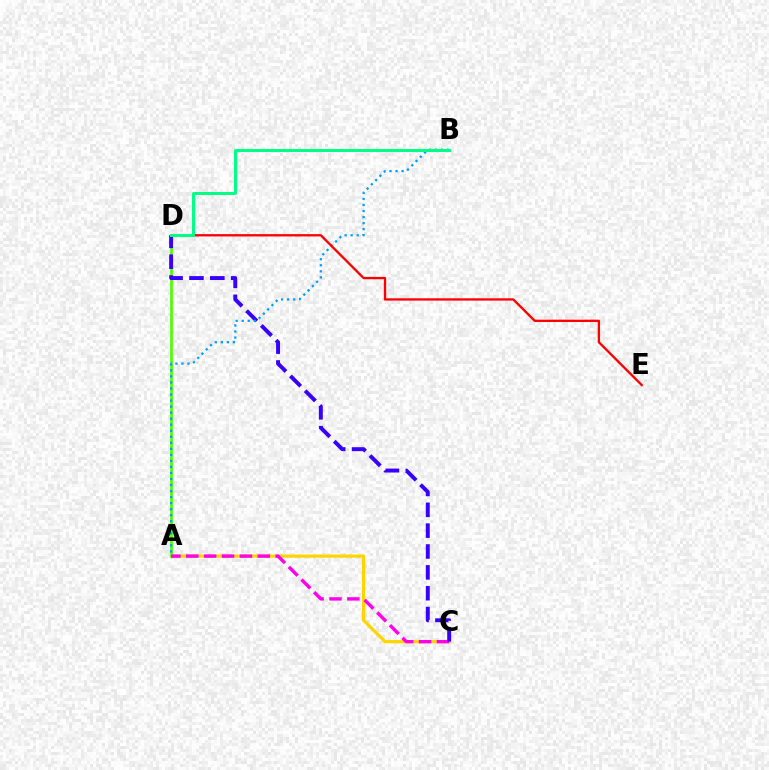{('A', 'C'): [{'color': '#ffd500', 'line_style': 'solid', 'thickness': 2.31}, {'color': '#ff00ed', 'line_style': 'dashed', 'thickness': 2.43}], ('A', 'D'): [{'color': '#4fff00', 'line_style': 'solid', 'thickness': 1.96}], ('C', 'D'): [{'color': '#3700ff', 'line_style': 'dashed', 'thickness': 2.83}], ('A', 'B'): [{'color': '#009eff', 'line_style': 'dotted', 'thickness': 1.64}], ('D', 'E'): [{'color': '#ff0000', 'line_style': 'solid', 'thickness': 1.67}], ('B', 'D'): [{'color': '#00ff86', 'line_style': 'solid', 'thickness': 2.16}]}